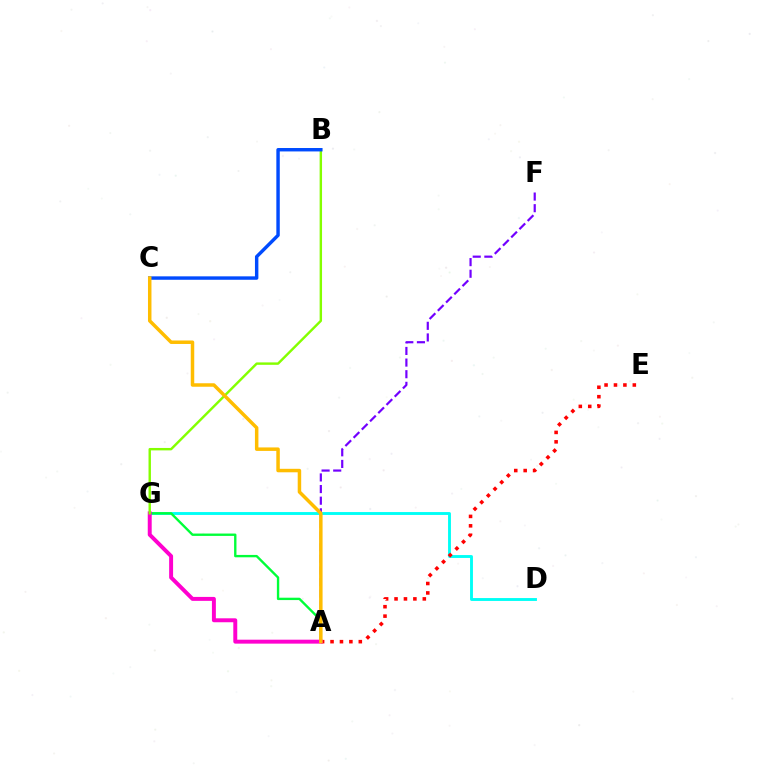{('D', 'G'): [{'color': '#00fff6', 'line_style': 'solid', 'thickness': 2.08}], ('A', 'E'): [{'color': '#ff0000', 'line_style': 'dotted', 'thickness': 2.56}], ('A', 'F'): [{'color': '#7200ff', 'line_style': 'dashed', 'thickness': 1.58}], ('A', 'G'): [{'color': '#00ff39', 'line_style': 'solid', 'thickness': 1.71}, {'color': '#ff00cf', 'line_style': 'solid', 'thickness': 2.84}], ('B', 'G'): [{'color': '#84ff00', 'line_style': 'solid', 'thickness': 1.74}], ('B', 'C'): [{'color': '#004bff', 'line_style': 'solid', 'thickness': 2.47}], ('A', 'C'): [{'color': '#ffbd00', 'line_style': 'solid', 'thickness': 2.51}]}